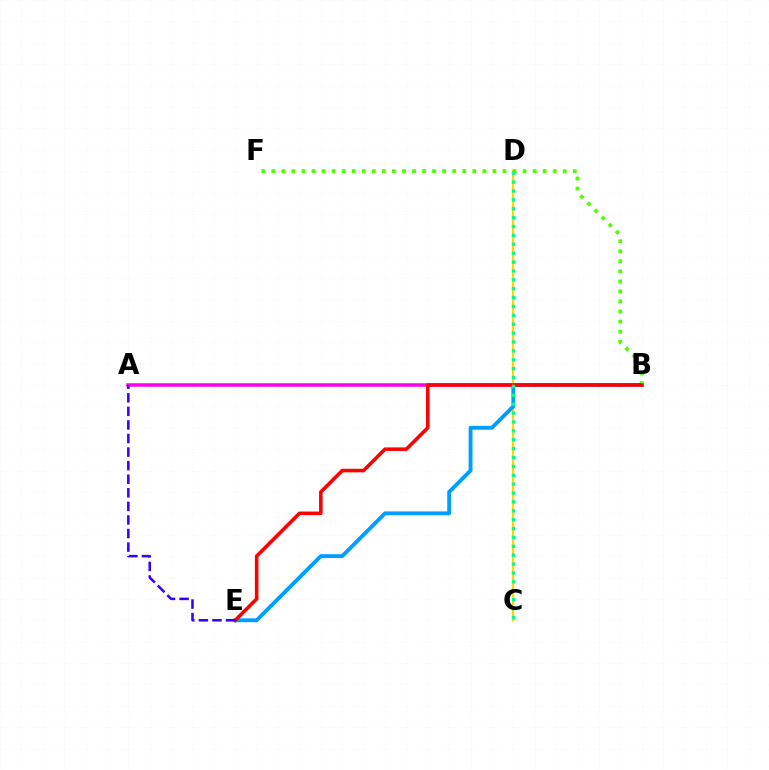{('A', 'B'): [{'color': '#ff00ed', 'line_style': 'solid', 'thickness': 2.53}], ('C', 'D'): [{'color': '#ffd500', 'line_style': 'solid', 'thickness': 1.6}, {'color': '#00ff86', 'line_style': 'dotted', 'thickness': 2.41}], ('B', 'E'): [{'color': '#009eff', 'line_style': 'solid', 'thickness': 2.78}, {'color': '#ff0000', 'line_style': 'solid', 'thickness': 2.57}], ('B', 'F'): [{'color': '#4fff00', 'line_style': 'dotted', 'thickness': 2.73}], ('A', 'E'): [{'color': '#3700ff', 'line_style': 'dashed', 'thickness': 1.84}]}